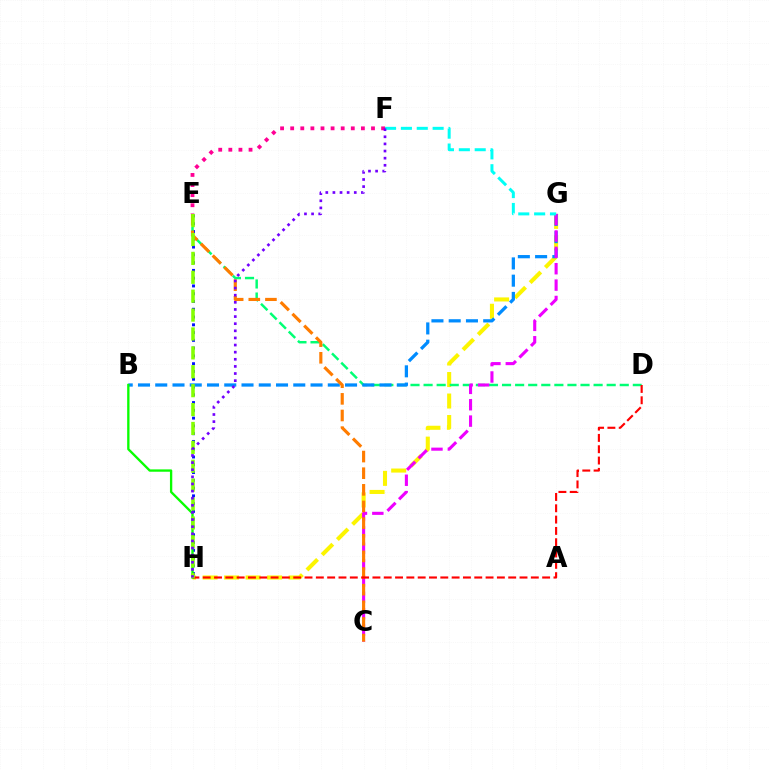{('G', 'H'): [{'color': '#fcf500', 'line_style': 'dashed', 'thickness': 2.92}], ('E', 'H'): [{'color': '#0010ff', 'line_style': 'dotted', 'thickness': 2.11}, {'color': '#84ff00', 'line_style': 'dashed', 'thickness': 2.57}], ('D', 'E'): [{'color': '#00ff74', 'line_style': 'dashed', 'thickness': 1.78}], ('B', 'G'): [{'color': '#008cff', 'line_style': 'dashed', 'thickness': 2.34}], ('C', 'G'): [{'color': '#ee00ff', 'line_style': 'dashed', 'thickness': 2.22}], ('C', 'E'): [{'color': '#ff7c00', 'line_style': 'dashed', 'thickness': 2.26}], ('D', 'H'): [{'color': '#ff0000', 'line_style': 'dashed', 'thickness': 1.54}], ('B', 'H'): [{'color': '#08ff00', 'line_style': 'solid', 'thickness': 1.68}], ('E', 'F'): [{'color': '#ff0094', 'line_style': 'dotted', 'thickness': 2.74}], ('F', 'G'): [{'color': '#00fff6', 'line_style': 'dashed', 'thickness': 2.16}], ('F', 'H'): [{'color': '#7200ff', 'line_style': 'dotted', 'thickness': 1.93}]}